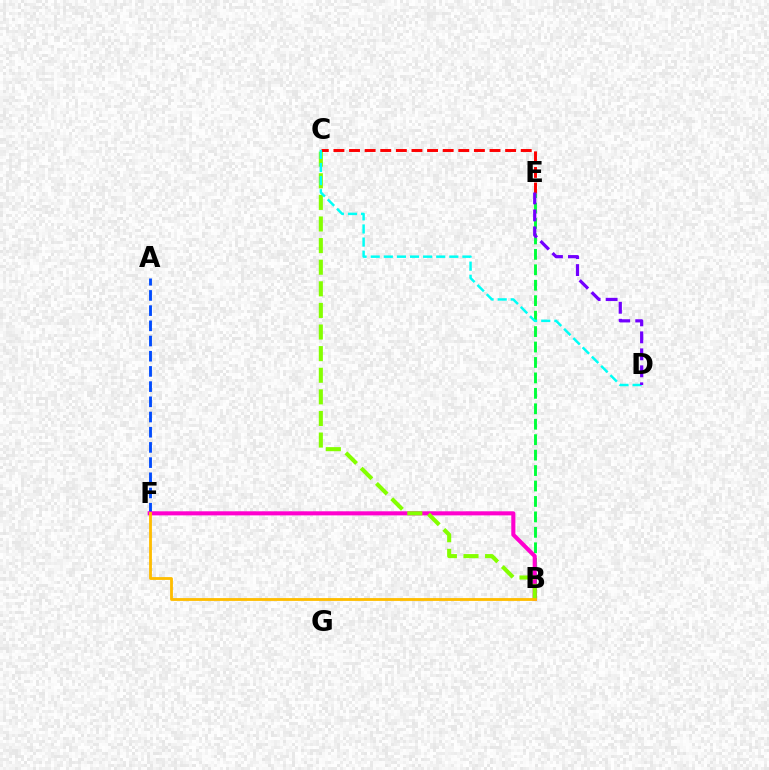{('B', 'E'): [{'color': '#00ff39', 'line_style': 'dashed', 'thickness': 2.1}], ('A', 'F'): [{'color': '#004bff', 'line_style': 'dashed', 'thickness': 2.06}], ('B', 'F'): [{'color': '#ff00cf', 'line_style': 'solid', 'thickness': 2.94}, {'color': '#ffbd00', 'line_style': 'solid', 'thickness': 2.04}], ('B', 'C'): [{'color': '#84ff00', 'line_style': 'dashed', 'thickness': 2.94}], ('C', 'E'): [{'color': '#ff0000', 'line_style': 'dashed', 'thickness': 2.12}], ('C', 'D'): [{'color': '#00fff6', 'line_style': 'dashed', 'thickness': 1.78}], ('D', 'E'): [{'color': '#7200ff', 'line_style': 'dashed', 'thickness': 2.31}]}